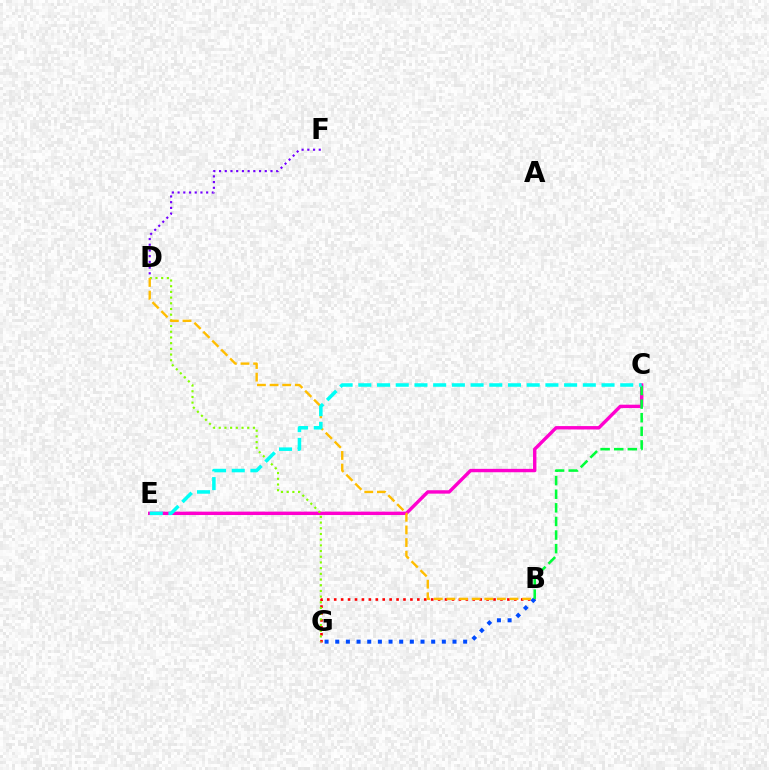{('B', 'G'): [{'color': '#ff0000', 'line_style': 'dotted', 'thickness': 1.88}, {'color': '#004bff', 'line_style': 'dotted', 'thickness': 2.9}], ('C', 'E'): [{'color': '#ff00cf', 'line_style': 'solid', 'thickness': 2.44}, {'color': '#00fff6', 'line_style': 'dashed', 'thickness': 2.54}], ('D', 'F'): [{'color': '#7200ff', 'line_style': 'dotted', 'thickness': 1.55}], ('D', 'G'): [{'color': '#84ff00', 'line_style': 'dotted', 'thickness': 1.55}], ('B', 'D'): [{'color': '#ffbd00', 'line_style': 'dashed', 'thickness': 1.71}], ('B', 'C'): [{'color': '#00ff39', 'line_style': 'dashed', 'thickness': 1.85}]}